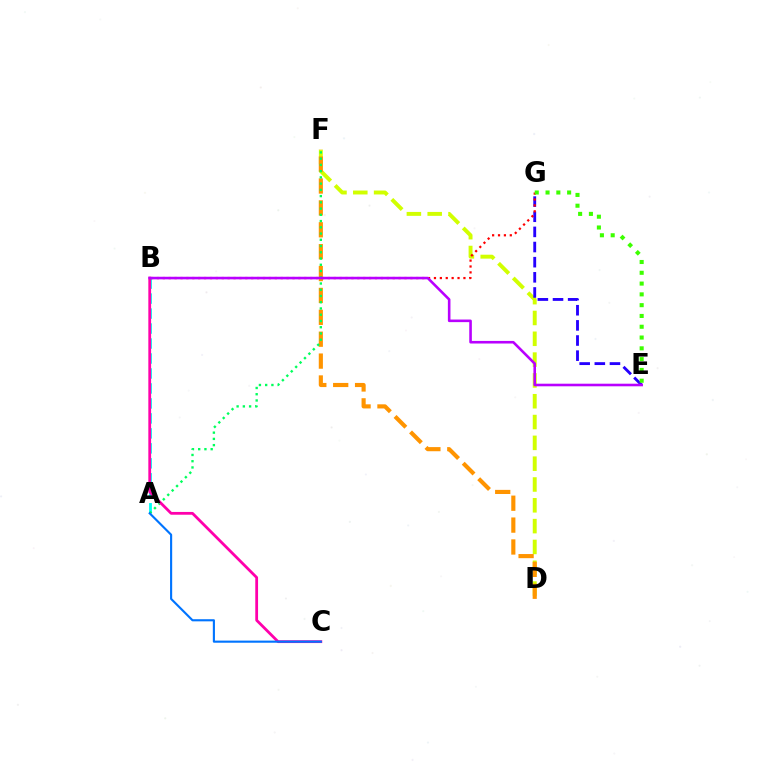{('A', 'B'): [{'color': '#00fff6', 'line_style': 'dashed', 'thickness': 2.03}], ('D', 'F'): [{'color': '#d1ff00', 'line_style': 'dashed', 'thickness': 2.83}, {'color': '#ff9400', 'line_style': 'dashed', 'thickness': 2.97}], ('E', 'G'): [{'color': '#2500ff', 'line_style': 'dashed', 'thickness': 2.06}, {'color': '#3dff00', 'line_style': 'dotted', 'thickness': 2.93}], ('A', 'F'): [{'color': '#00ff5c', 'line_style': 'dotted', 'thickness': 1.7}], ('B', 'C'): [{'color': '#ff00ac', 'line_style': 'solid', 'thickness': 2.0}], ('B', 'G'): [{'color': '#ff0000', 'line_style': 'dotted', 'thickness': 1.6}], ('B', 'E'): [{'color': '#b900ff', 'line_style': 'solid', 'thickness': 1.87}], ('A', 'C'): [{'color': '#0074ff', 'line_style': 'solid', 'thickness': 1.53}]}